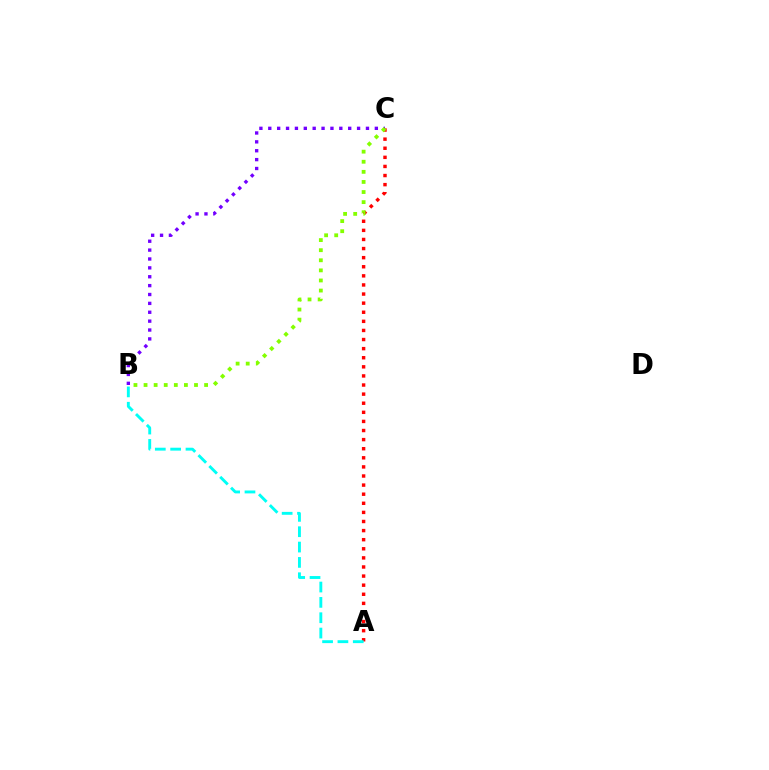{('B', 'C'): [{'color': '#7200ff', 'line_style': 'dotted', 'thickness': 2.41}, {'color': '#84ff00', 'line_style': 'dotted', 'thickness': 2.74}], ('A', 'C'): [{'color': '#ff0000', 'line_style': 'dotted', 'thickness': 2.47}], ('A', 'B'): [{'color': '#00fff6', 'line_style': 'dashed', 'thickness': 2.08}]}